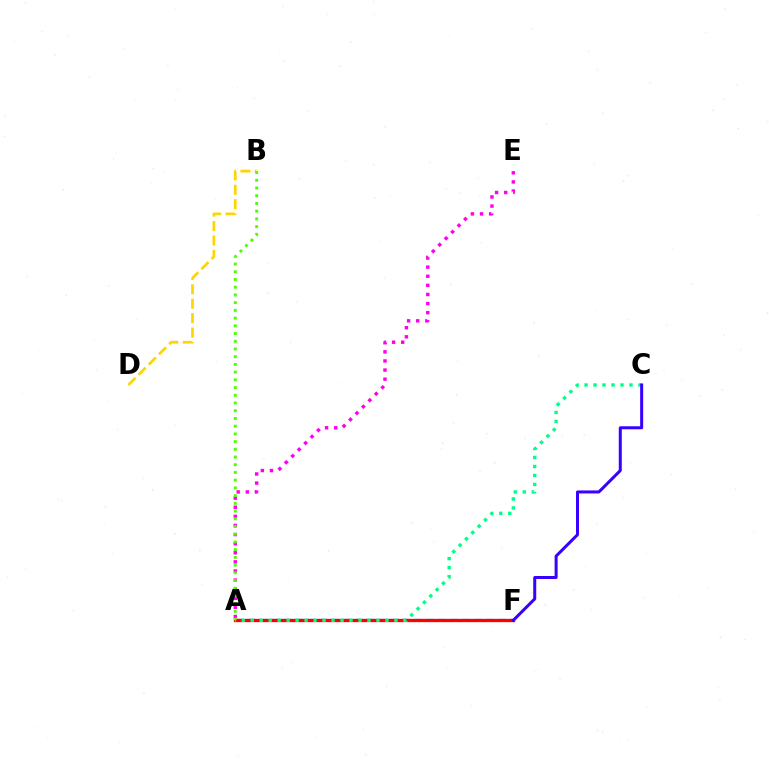{('A', 'F'): [{'color': '#009eff', 'line_style': 'dashed', 'thickness': 1.62}, {'color': '#ff0000', 'line_style': 'solid', 'thickness': 2.37}], ('B', 'D'): [{'color': '#ffd500', 'line_style': 'dashed', 'thickness': 1.96}], ('A', 'C'): [{'color': '#00ff86', 'line_style': 'dotted', 'thickness': 2.44}], ('A', 'E'): [{'color': '#ff00ed', 'line_style': 'dotted', 'thickness': 2.47}], ('A', 'B'): [{'color': '#4fff00', 'line_style': 'dotted', 'thickness': 2.1}], ('C', 'F'): [{'color': '#3700ff', 'line_style': 'solid', 'thickness': 2.17}]}